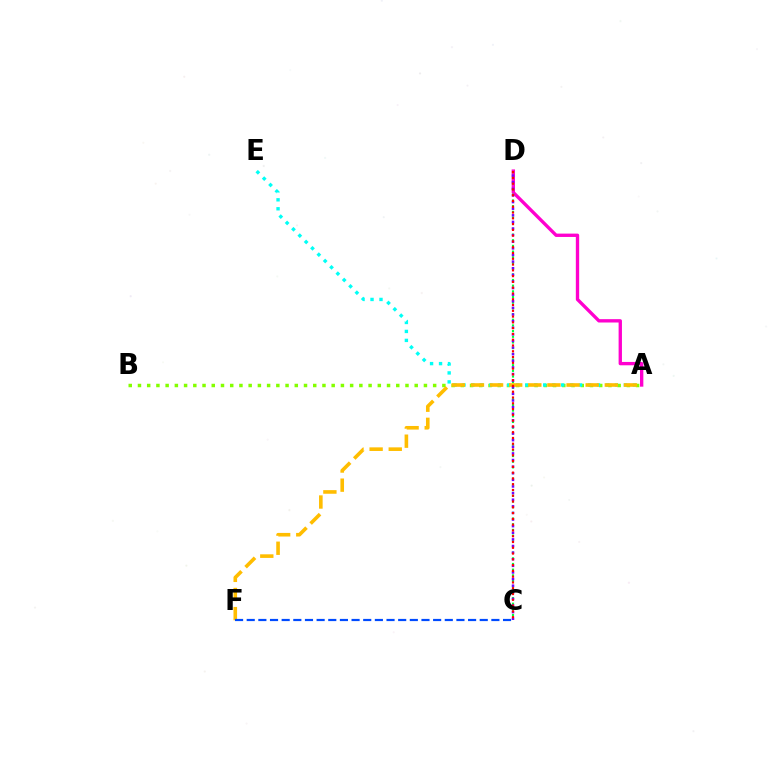{('A', 'B'): [{'color': '#84ff00', 'line_style': 'dotted', 'thickness': 2.51}], ('A', 'D'): [{'color': '#ff00cf', 'line_style': 'solid', 'thickness': 2.41}], ('C', 'D'): [{'color': '#00ff39', 'line_style': 'dotted', 'thickness': 1.54}, {'color': '#7200ff', 'line_style': 'dotted', 'thickness': 1.8}, {'color': '#ff0000', 'line_style': 'dotted', 'thickness': 1.57}], ('A', 'E'): [{'color': '#00fff6', 'line_style': 'dotted', 'thickness': 2.44}], ('A', 'F'): [{'color': '#ffbd00', 'line_style': 'dashed', 'thickness': 2.6}], ('C', 'F'): [{'color': '#004bff', 'line_style': 'dashed', 'thickness': 1.58}]}